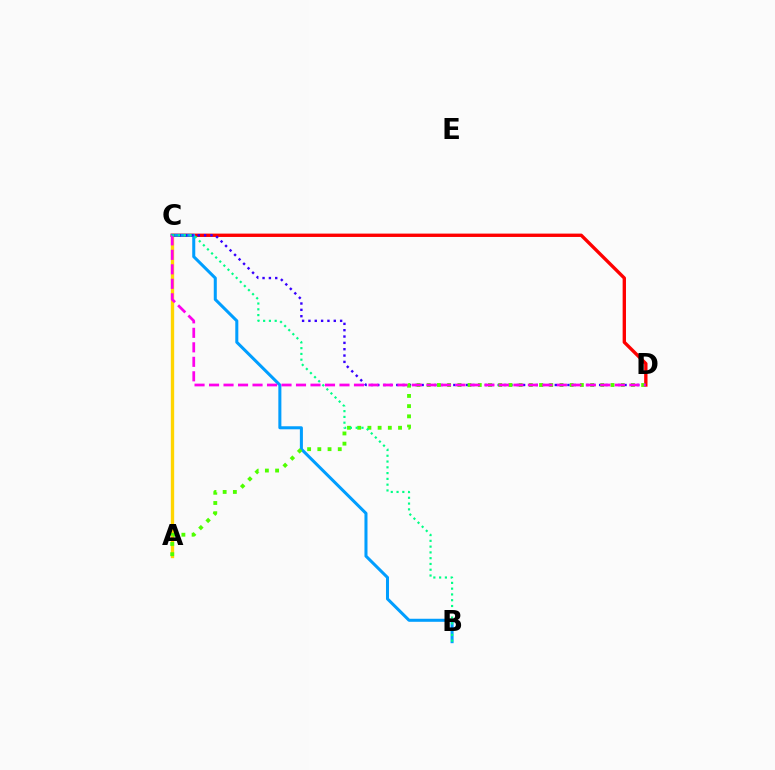{('C', 'D'): [{'color': '#ff0000', 'line_style': 'solid', 'thickness': 2.41}, {'color': '#3700ff', 'line_style': 'dotted', 'thickness': 1.72}, {'color': '#ff00ed', 'line_style': 'dashed', 'thickness': 1.97}], ('A', 'C'): [{'color': '#ffd500', 'line_style': 'solid', 'thickness': 2.41}], ('B', 'C'): [{'color': '#009eff', 'line_style': 'solid', 'thickness': 2.18}, {'color': '#00ff86', 'line_style': 'dotted', 'thickness': 1.57}], ('A', 'D'): [{'color': '#4fff00', 'line_style': 'dotted', 'thickness': 2.77}]}